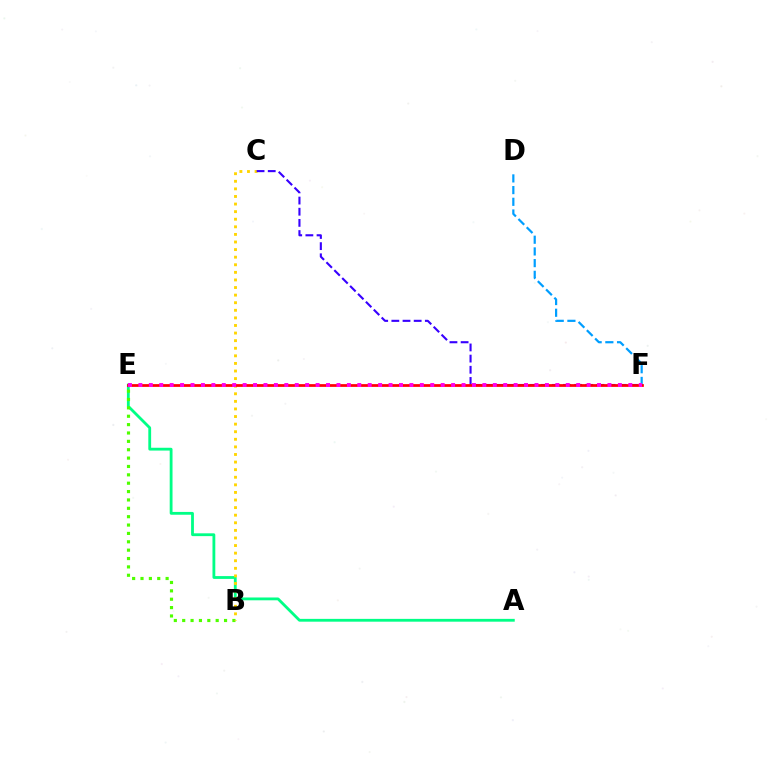{('A', 'E'): [{'color': '#00ff86', 'line_style': 'solid', 'thickness': 2.03}], ('D', 'F'): [{'color': '#009eff', 'line_style': 'dashed', 'thickness': 1.59}], ('B', 'E'): [{'color': '#4fff00', 'line_style': 'dotted', 'thickness': 2.27}], ('B', 'C'): [{'color': '#ffd500', 'line_style': 'dotted', 'thickness': 2.06}], ('C', 'F'): [{'color': '#3700ff', 'line_style': 'dashed', 'thickness': 1.52}], ('E', 'F'): [{'color': '#ff0000', 'line_style': 'solid', 'thickness': 1.98}, {'color': '#ff00ed', 'line_style': 'dotted', 'thickness': 2.83}]}